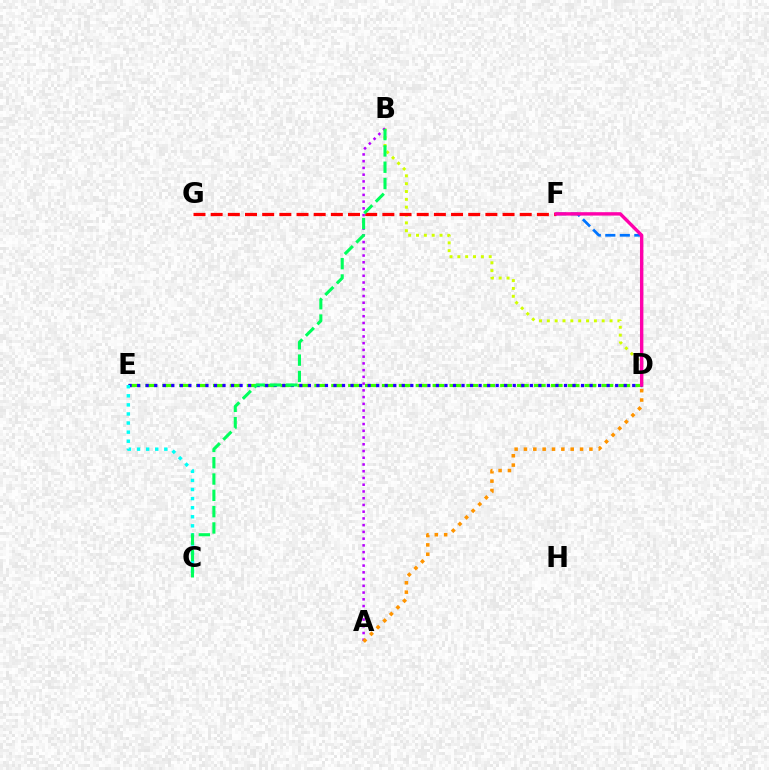{('D', 'E'): [{'color': '#3dff00', 'line_style': 'dashed', 'thickness': 2.29}, {'color': '#2500ff', 'line_style': 'dotted', 'thickness': 2.32}], ('B', 'D'): [{'color': '#d1ff00', 'line_style': 'dotted', 'thickness': 2.13}], ('F', 'G'): [{'color': '#ff0000', 'line_style': 'dashed', 'thickness': 2.33}], ('D', 'F'): [{'color': '#0074ff', 'line_style': 'dashed', 'thickness': 1.97}, {'color': '#ff00ac', 'line_style': 'solid', 'thickness': 2.44}], ('C', 'E'): [{'color': '#00fff6', 'line_style': 'dotted', 'thickness': 2.47}], ('A', 'B'): [{'color': '#b900ff', 'line_style': 'dotted', 'thickness': 1.83}], ('B', 'C'): [{'color': '#00ff5c', 'line_style': 'dashed', 'thickness': 2.22}], ('A', 'D'): [{'color': '#ff9400', 'line_style': 'dotted', 'thickness': 2.54}]}